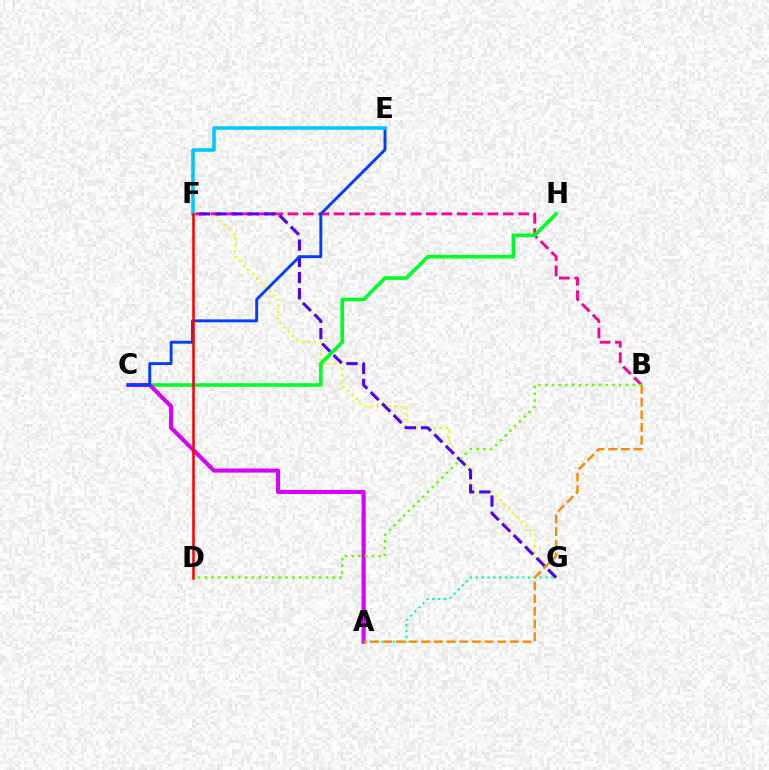{('F', 'G'): [{'color': '#eeff00', 'line_style': 'dotted', 'thickness': 1.64}, {'color': '#4f00ff', 'line_style': 'dashed', 'thickness': 2.2}], ('B', 'F'): [{'color': '#ff00a0', 'line_style': 'dashed', 'thickness': 2.09}], ('A', 'G'): [{'color': '#00ffaf', 'line_style': 'dotted', 'thickness': 1.58}], ('C', 'H'): [{'color': '#00ff27', 'line_style': 'solid', 'thickness': 2.6}], ('A', 'C'): [{'color': '#d600ff', 'line_style': 'solid', 'thickness': 2.93}], ('C', 'E'): [{'color': '#003fff', 'line_style': 'solid', 'thickness': 2.09}], ('A', 'B'): [{'color': '#ff8800', 'line_style': 'dashed', 'thickness': 1.72}], ('E', 'F'): [{'color': '#00c7ff', 'line_style': 'solid', 'thickness': 2.56}], ('B', 'D'): [{'color': '#66ff00', 'line_style': 'dotted', 'thickness': 1.83}], ('D', 'F'): [{'color': '#ff0000', 'line_style': 'solid', 'thickness': 1.85}]}